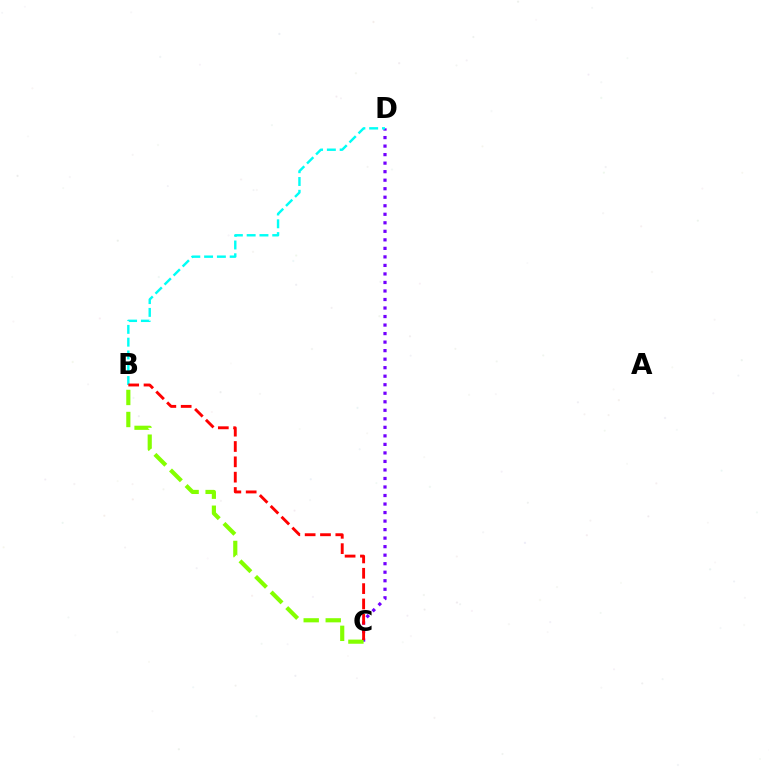{('C', 'D'): [{'color': '#7200ff', 'line_style': 'dotted', 'thickness': 2.32}], ('B', 'C'): [{'color': '#84ff00', 'line_style': 'dashed', 'thickness': 2.99}, {'color': '#ff0000', 'line_style': 'dashed', 'thickness': 2.08}], ('B', 'D'): [{'color': '#00fff6', 'line_style': 'dashed', 'thickness': 1.74}]}